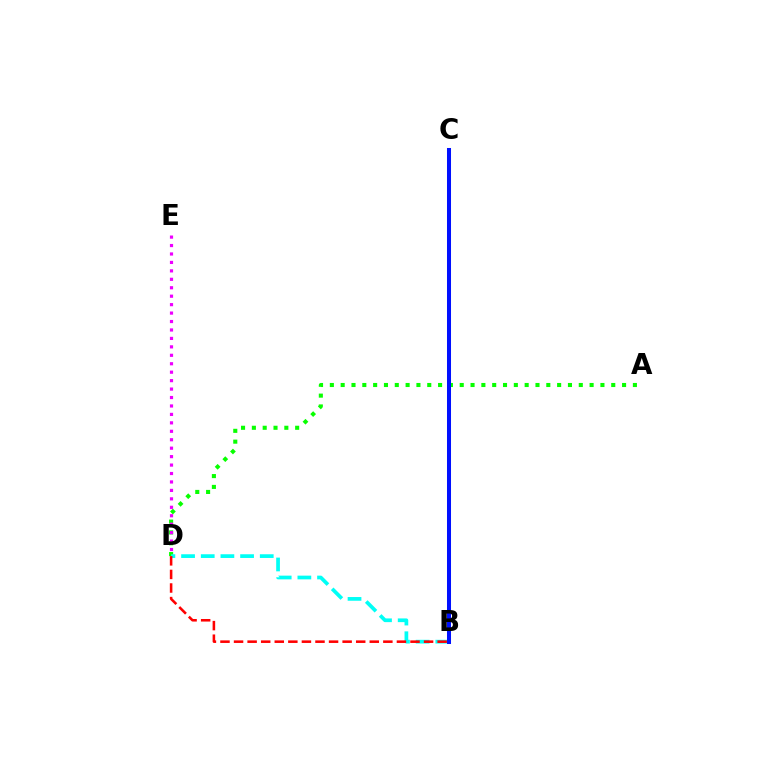{('A', 'D'): [{'color': '#08ff00', 'line_style': 'dotted', 'thickness': 2.94}], ('B', 'C'): [{'color': '#fcf500', 'line_style': 'dashed', 'thickness': 1.68}, {'color': '#0010ff', 'line_style': 'solid', 'thickness': 2.9}], ('D', 'E'): [{'color': '#ee00ff', 'line_style': 'dotted', 'thickness': 2.29}], ('B', 'D'): [{'color': '#00fff6', 'line_style': 'dashed', 'thickness': 2.67}, {'color': '#ff0000', 'line_style': 'dashed', 'thickness': 1.84}]}